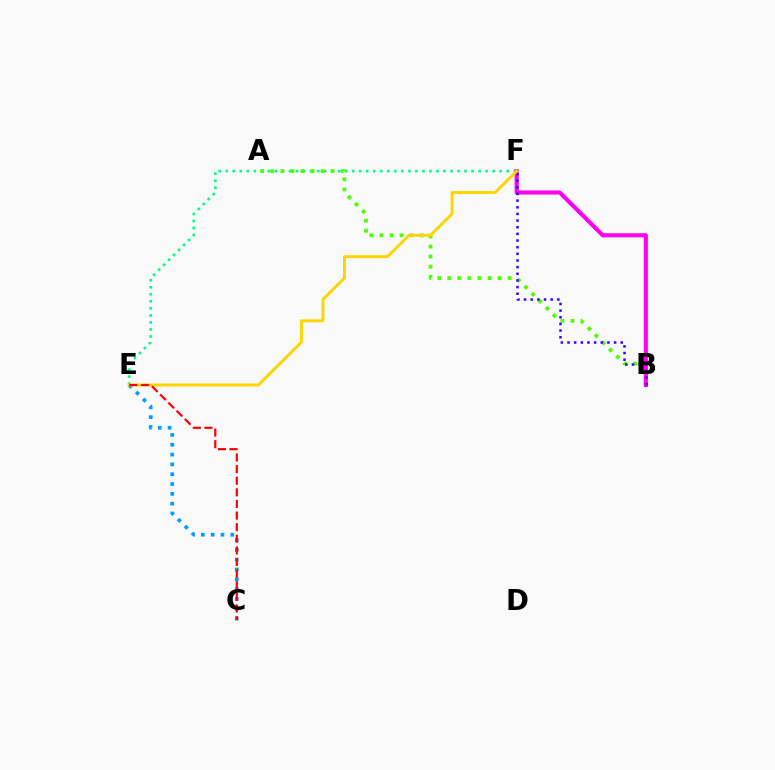{('E', 'F'): [{'color': '#00ff86', 'line_style': 'dotted', 'thickness': 1.91}, {'color': '#ffd500', 'line_style': 'solid', 'thickness': 2.12}], ('C', 'E'): [{'color': '#009eff', 'line_style': 'dotted', 'thickness': 2.67}, {'color': '#ff0000', 'line_style': 'dashed', 'thickness': 1.58}], ('A', 'B'): [{'color': '#4fff00', 'line_style': 'dotted', 'thickness': 2.73}], ('B', 'F'): [{'color': '#ff00ed', 'line_style': 'solid', 'thickness': 2.96}, {'color': '#3700ff', 'line_style': 'dotted', 'thickness': 1.81}]}